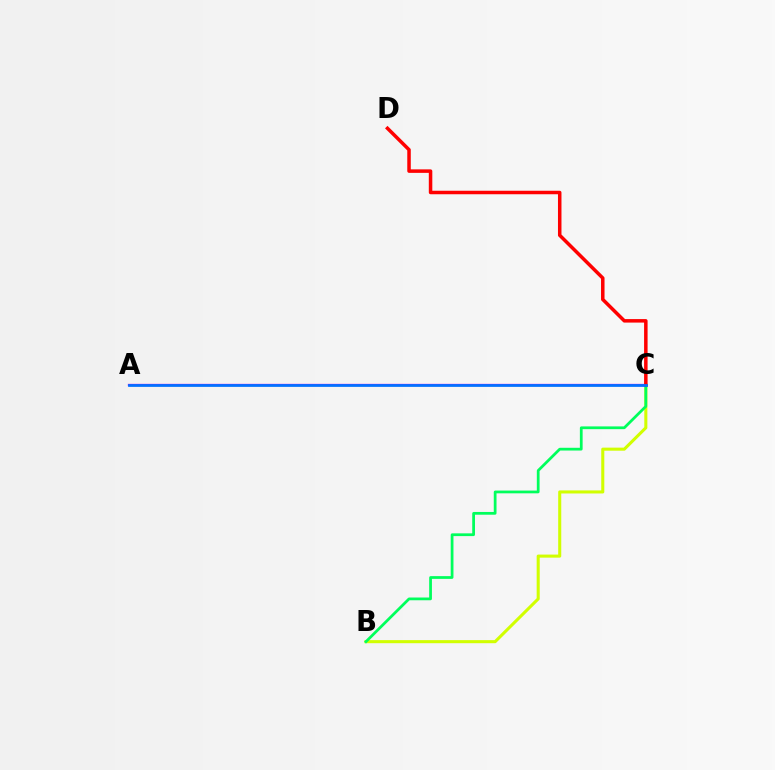{('B', 'C'): [{'color': '#d1ff00', 'line_style': 'solid', 'thickness': 2.21}, {'color': '#00ff5c', 'line_style': 'solid', 'thickness': 1.98}], ('A', 'C'): [{'color': '#b900ff', 'line_style': 'solid', 'thickness': 1.64}, {'color': '#0074ff', 'line_style': 'solid', 'thickness': 1.96}], ('C', 'D'): [{'color': '#ff0000', 'line_style': 'solid', 'thickness': 2.52}]}